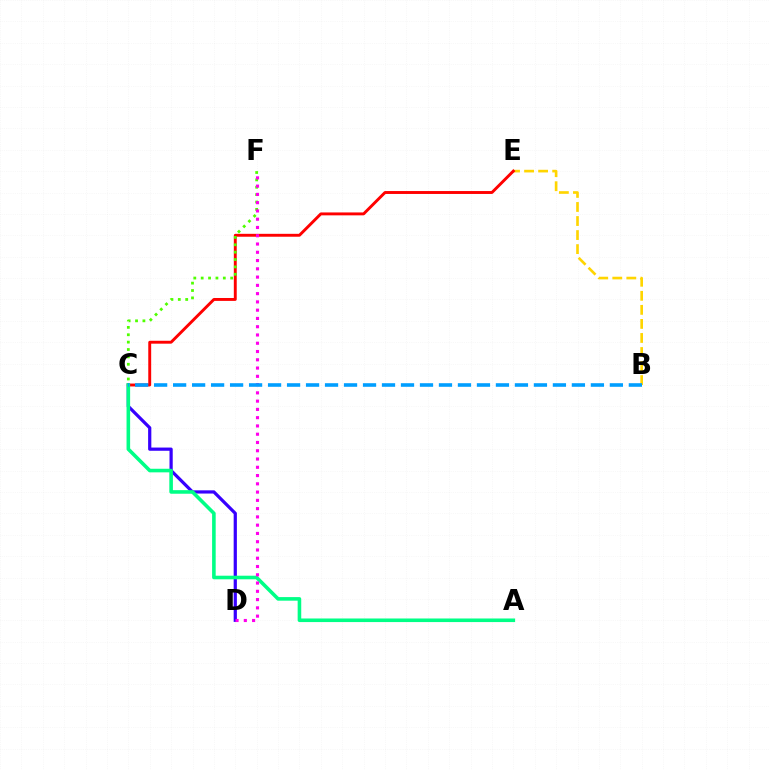{('C', 'D'): [{'color': '#3700ff', 'line_style': 'solid', 'thickness': 2.32}], ('B', 'E'): [{'color': '#ffd500', 'line_style': 'dashed', 'thickness': 1.91}], ('C', 'E'): [{'color': '#ff0000', 'line_style': 'solid', 'thickness': 2.09}], ('C', 'F'): [{'color': '#4fff00', 'line_style': 'dotted', 'thickness': 2.0}], ('A', 'C'): [{'color': '#00ff86', 'line_style': 'solid', 'thickness': 2.58}], ('D', 'F'): [{'color': '#ff00ed', 'line_style': 'dotted', 'thickness': 2.25}], ('B', 'C'): [{'color': '#009eff', 'line_style': 'dashed', 'thickness': 2.58}]}